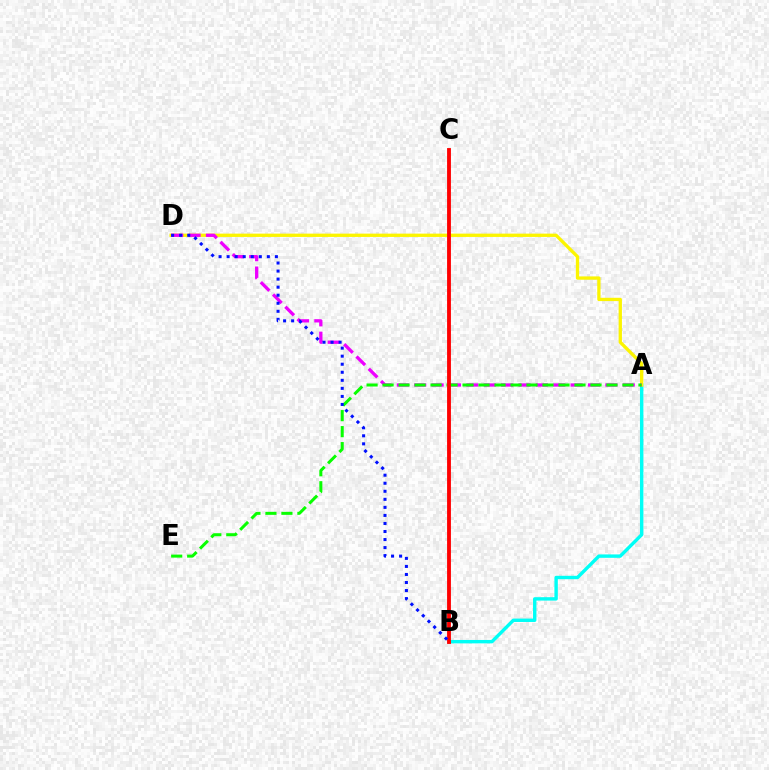{('A', 'B'): [{'color': '#00fff6', 'line_style': 'solid', 'thickness': 2.45}], ('A', 'D'): [{'color': '#fcf500', 'line_style': 'solid', 'thickness': 2.38}, {'color': '#ee00ff', 'line_style': 'dashed', 'thickness': 2.36}], ('A', 'E'): [{'color': '#08ff00', 'line_style': 'dashed', 'thickness': 2.17}], ('B', 'C'): [{'color': '#ff0000', 'line_style': 'solid', 'thickness': 2.77}], ('B', 'D'): [{'color': '#0010ff', 'line_style': 'dotted', 'thickness': 2.19}]}